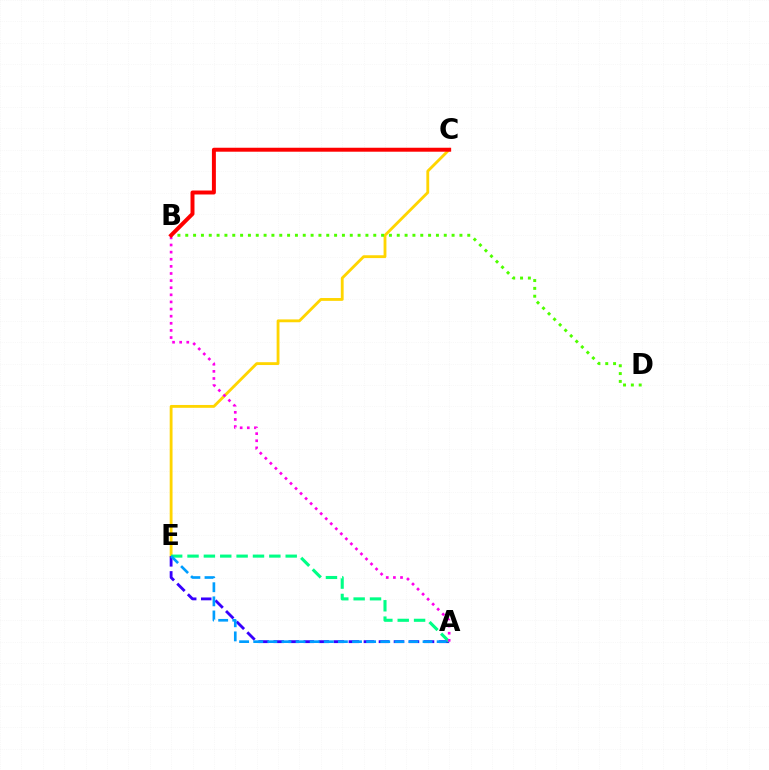{('C', 'E'): [{'color': '#ffd500', 'line_style': 'solid', 'thickness': 2.04}], ('A', 'E'): [{'color': '#3700ff', 'line_style': 'dashed', 'thickness': 2.04}, {'color': '#00ff86', 'line_style': 'dashed', 'thickness': 2.22}, {'color': '#009eff', 'line_style': 'dashed', 'thickness': 1.92}], ('B', 'D'): [{'color': '#4fff00', 'line_style': 'dotted', 'thickness': 2.13}], ('A', 'B'): [{'color': '#ff00ed', 'line_style': 'dotted', 'thickness': 1.93}], ('B', 'C'): [{'color': '#ff0000', 'line_style': 'solid', 'thickness': 2.85}]}